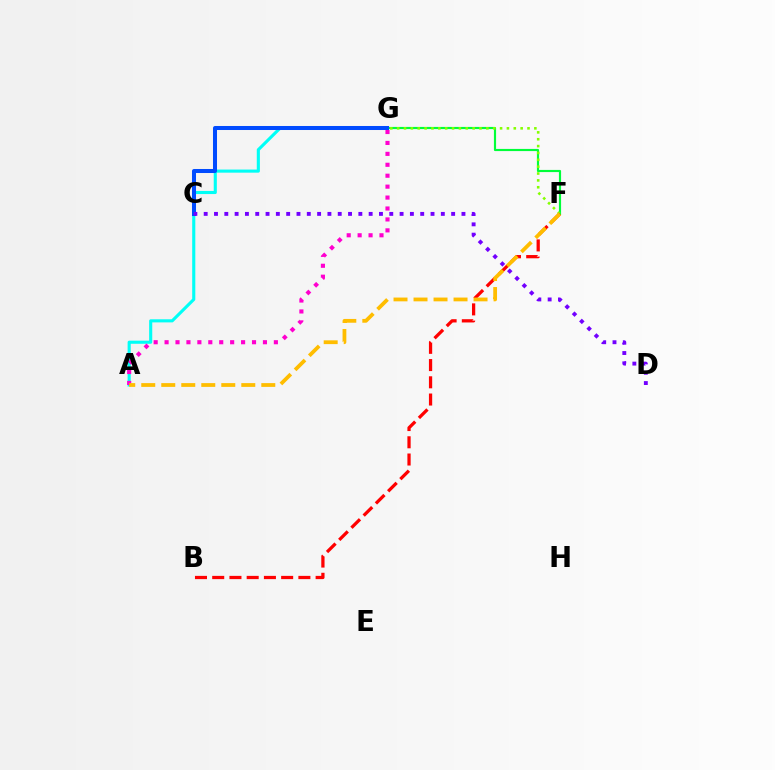{('F', 'G'): [{'color': '#00ff39', 'line_style': 'solid', 'thickness': 1.56}, {'color': '#84ff00', 'line_style': 'dotted', 'thickness': 1.86}], ('A', 'G'): [{'color': '#00fff6', 'line_style': 'solid', 'thickness': 2.24}, {'color': '#ff00cf', 'line_style': 'dotted', 'thickness': 2.97}], ('C', 'G'): [{'color': '#004bff', 'line_style': 'solid', 'thickness': 2.9}], ('B', 'F'): [{'color': '#ff0000', 'line_style': 'dashed', 'thickness': 2.34}], ('A', 'F'): [{'color': '#ffbd00', 'line_style': 'dashed', 'thickness': 2.72}], ('C', 'D'): [{'color': '#7200ff', 'line_style': 'dotted', 'thickness': 2.8}]}